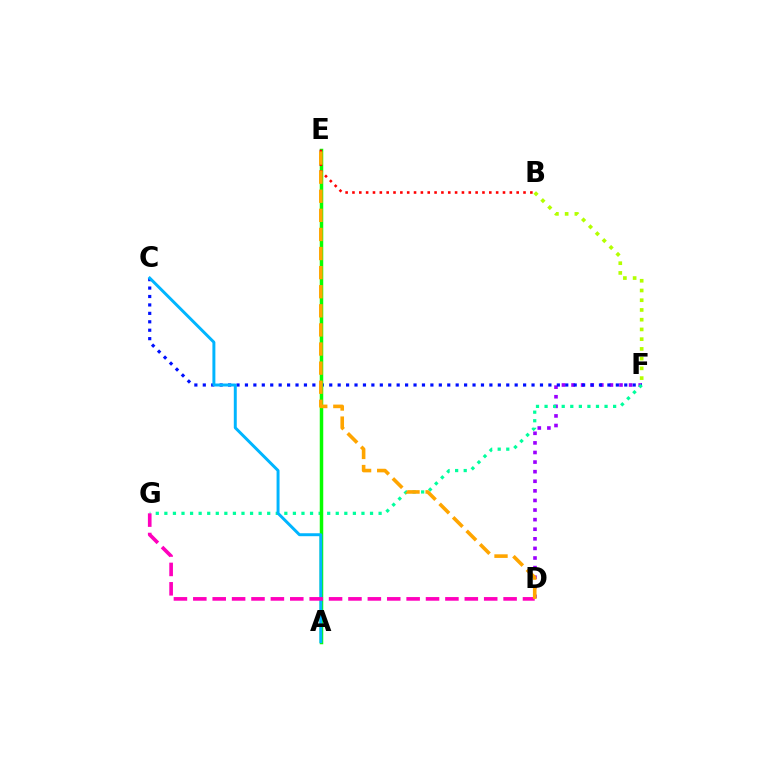{('B', 'F'): [{'color': '#b3ff00', 'line_style': 'dotted', 'thickness': 2.65}], ('D', 'F'): [{'color': '#9b00ff', 'line_style': 'dotted', 'thickness': 2.61}], ('C', 'F'): [{'color': '#0010ff', 'line_style': 'dotted', 'thickness': 2.29}], ('F', 'G'): [{'color': '#00ff9d', 'line_style': 'dotted', 'thickness': 2.33}], ('A', 'E'): [{'color': '#08ff00', 'line_style': 'solid', 'thickness': 2.52}], ('B', 'E'): [{'color': '#ff0000', 'line_style': 'dotted', 'thickness': 1.86}], ('A', 'C'): [{'color': '#00b5ff', 'line_style': 'solid', 'thickness': 2.13}], ('D', 'G'): [{'color': '#ff00bd', 'line_style': 'dashed', 'thickness': 2.63}], ('D', 'E'): [{'color': '#ffa500', 'line_style': 'dashed', 'thickness': 2.59}]}